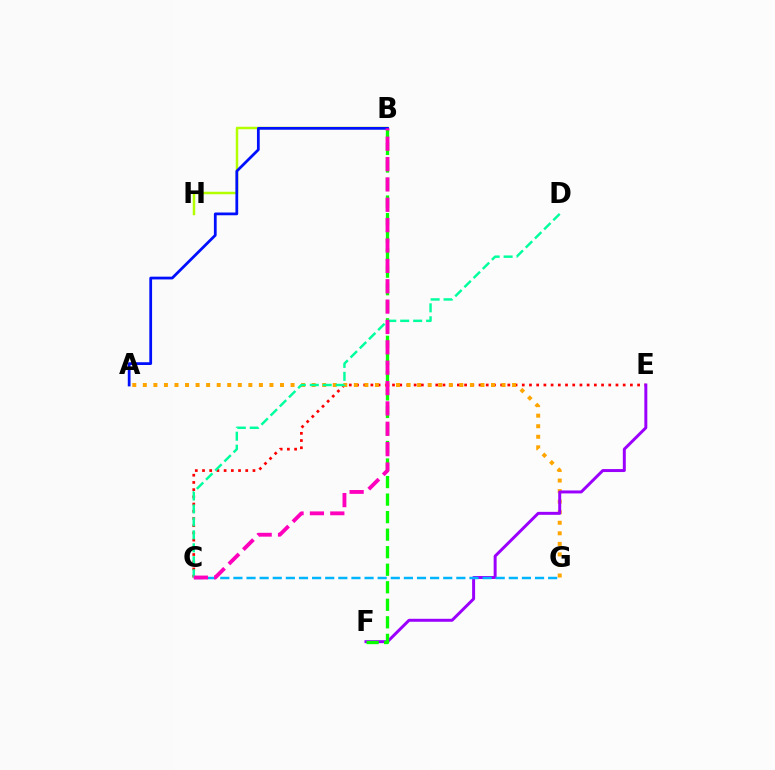{('C', 'E'): [{'color': '#ff0000', 'line_style': 'dotted', 'thickness': 1.96}], ('A', 'G'): [{'color': '#ffa500', 'line_style': 'dotted', 'thickness': 2.87}], ('E', 'F'): [{'color': '#9b00ff', 'line_style': 'solid', 'thickness': 2.14}], ('B', 'H'): [{'color': '#b3ff00', 'line_style': 'solid', 'thickness': 1.79}], ('B', 'F'): [{'color': '#08ff00', 'line_style': 'dashed', 'thickness': 2.38}], ('C', 'D'): [{'color': '#00ff9d', 'line_style': 'dashed', 'thickness': 1.76}], ('C', 'G'): [{'color': '#00b5ff', 'line_style': 'dashed', 'thickness': 1.78}], ('A', 'B'): [{'color': '#0010ff', 'line_style': 'solid', 'thickness': 1.99}], ('B', 'C'): [{'color': '#ff00bd', 'line_style': 'dashed', 'thickness': 2.77}]}